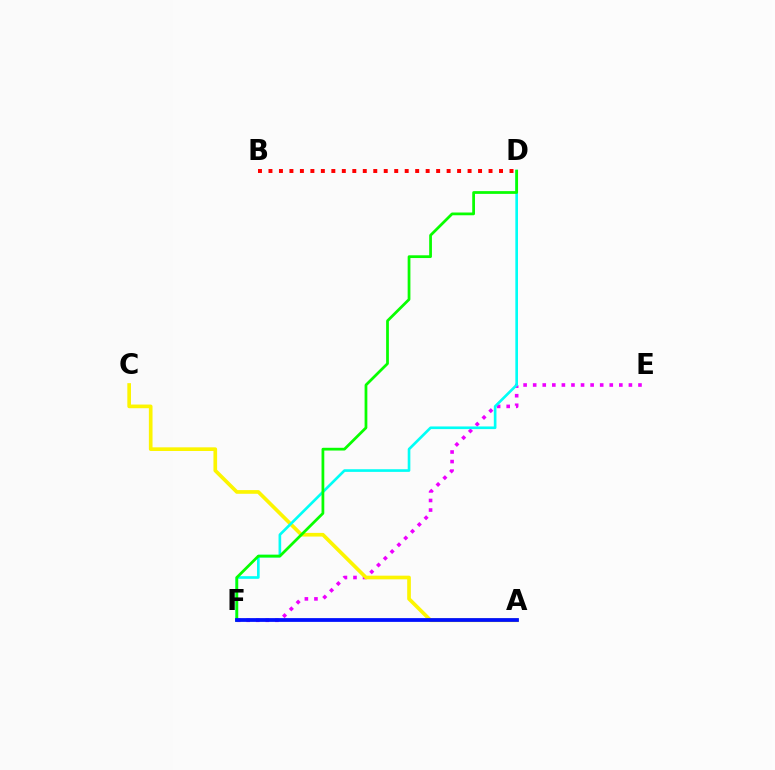{('E', 'F'): [{'color': '#ee00ff', 'line_style': 'dotted', 'thickness': 2.6}], ('B', 'D'): [{'color': '#ff0000', 'line_style': 'dotted', 'thickness': 2.85}], ('A', 'C'): [{'color': '#fcf500', 'line_style': 'solid', 'thickness': 2.64}], ('D', 'F'): [{'color': '#00fff6', 'line_style': 'solid', 'thickness': 1.91}, {'color': '#08ff00', 'line_style': 'solid', 'thickness': 1.98}], ('A', 'F'): [{'color': '#0010ff', 'line_style': 'solid', 'thickness': 2.71}]}